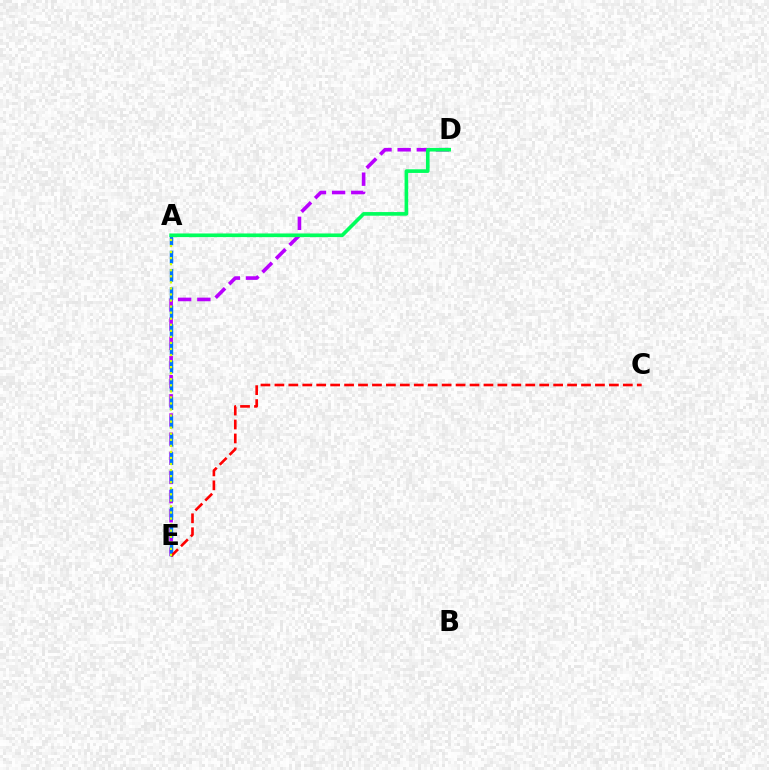{('D', 'E'): [{'color': '#b900ff', 'line_style': 'dashed', 'thickness': 2.6}], ('A', 'E'): [{'color': '#0074ff', 'line_style': 'dashed', 'thickness': 2.49}, {'color': '#d1ff00', 'line_style': 'dotted', 'thickness': 1.65}], ('A', 'D'): [{'color': '#00ff5c', 'line_style': 'solid', 'thickness': 2.62}], ('C', 'E'): [{'color': '#ff0000', 'line_style': 'dashed', 'thickness': 1.89}]}